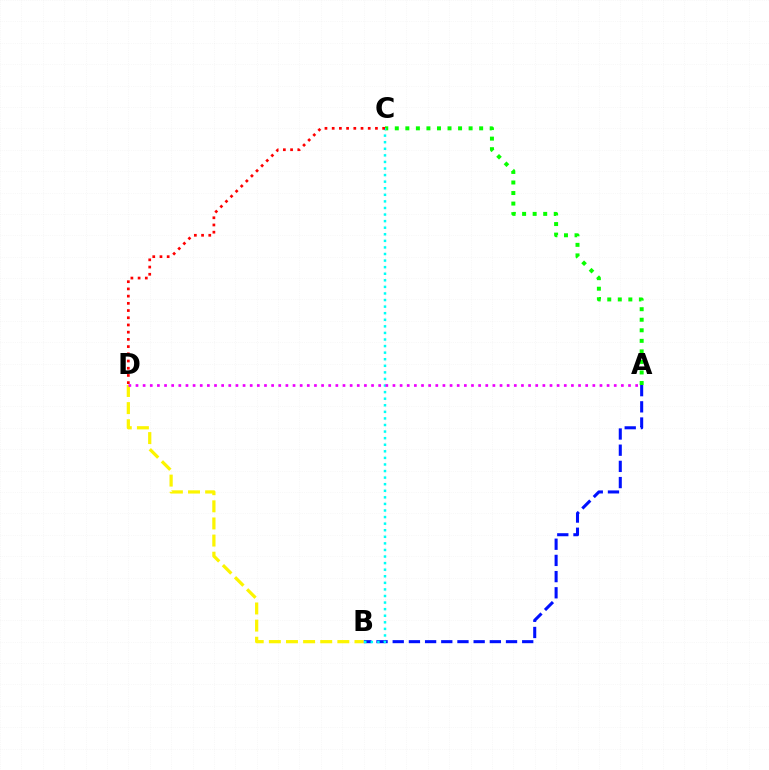{('A', 'B'): [{'color': '#0010ff', 'line_style': 'dashed', 'thickness': 2.2}], ('B', 'D'): [{'color': '#fcf500', 'line_style': 'dashed', 'thickness': 2.33}], ('A', 'C'): [{'color': '#08ff00', 'line_style': 'dotted', 'thickness': 2.86}], ('B', 'C'): [{'color': '#00fff6', 'line_style': 'dotted', 'thickness': 1.79}], ('C', 'D'): [{'color': '#ff0000', 'line_style': 'dotted', 'thickness': 1.96}], ('A', 'D'): [{'color': '#ee00ff', 'line_style': 'dotted', 'thickness': 1.94}]}